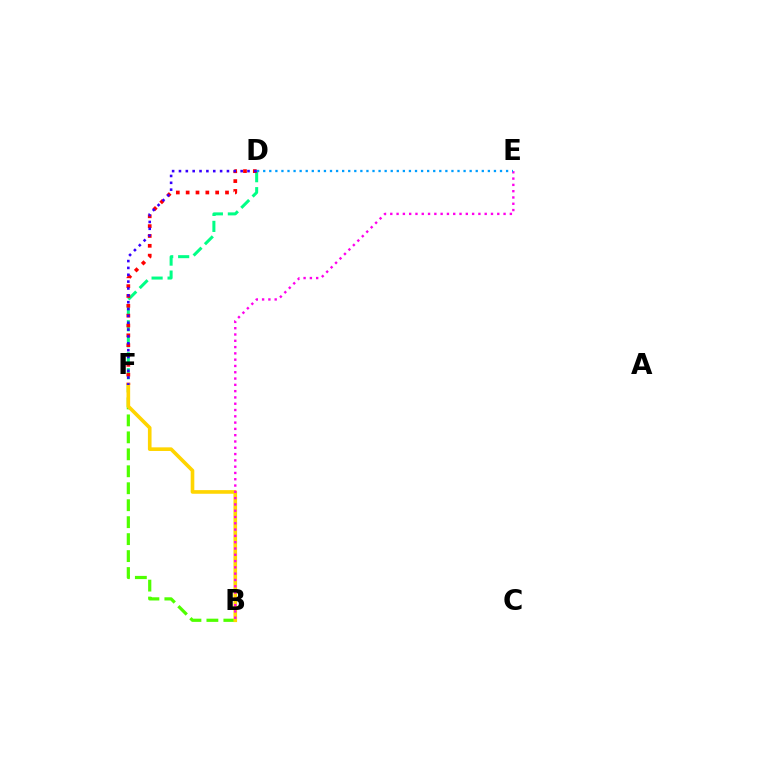{('D', 'F'): [{'color': '#00ff86', 'line_style': 'dashed', 'thickness': 2.17}, {'color': '#ff0000', 'line_style': 'dotted', 'thickness': 2.67}, {'color': '#3700ff', 'line_style': 'dotted', 'thickness': 1.86}], ('B', 'F'): [{'color': '#4fff00', 'line_style': 'dashed', 'thickness': 2.3}, {'color': '#ffd500', 'line_style': 'solid', 'thickness': 2.62}], ('B', 'E'): [{'color': '#ff00ed', 'line_style': 'dotted', 'thickness': 1.71}], ('D', 'E'): [{'color': '#009eff', 'line_style': 'dotted', 'thickness': 1.65}]}